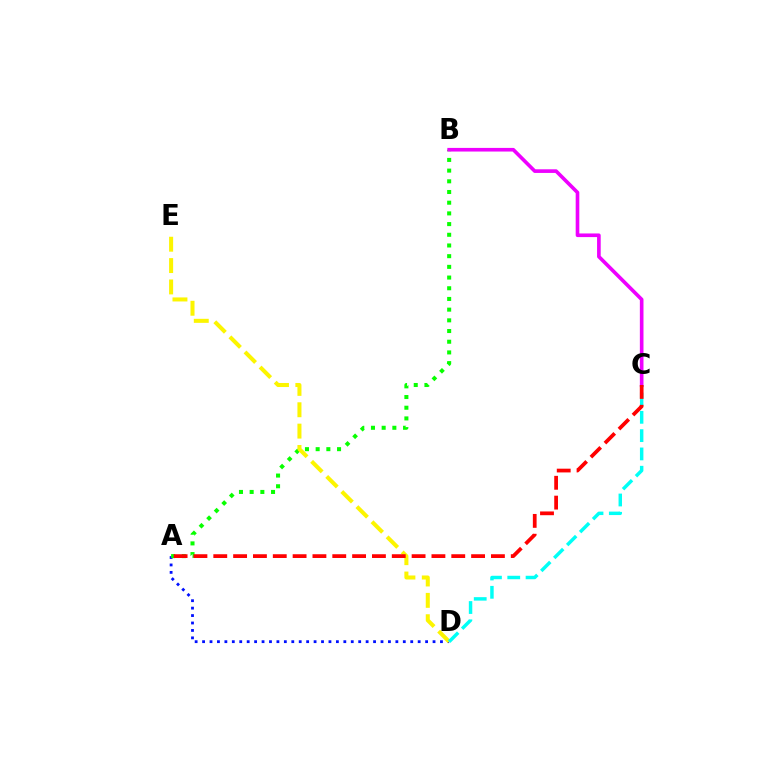{('A', 'D'): [{'color': '#0010ff', 'line_style': 'dotted', 'thickness': 2.02}], ('A', 'B'): [{'color': '#08ff00', 'line_style': 'dotted', 'thickness': 2.91}], ('D', 'E'): [{'color': '#fcf500', 'line_style': 'dashed', 'thickness': 2.9}], ('C', 'D'): [{'color': '#00fff6', 'line_style': 'dashed', 'thickness': 2.49}], ('B', 'C'): [{'color': '#ee00ff', 'line_style': 'solid', 'thickness': 2.62}], ('A', 'C'): [{'color': '#ff0000', 'line_style': 'dashed', 'thickness': 2.69}]}